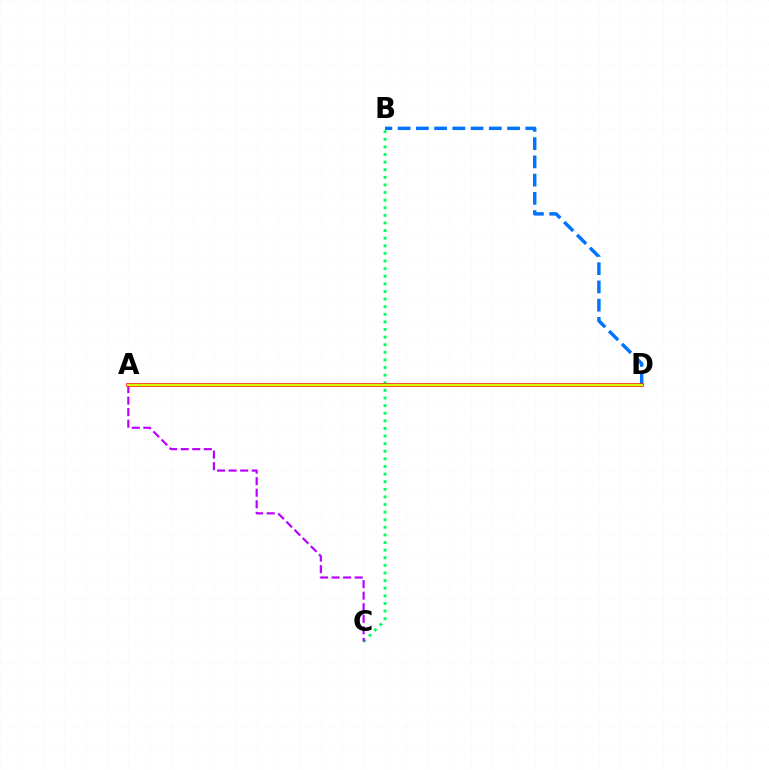{('B', 'D'): [{'color': '#0074ff', 'line_style': 'dashed', 'thickness': 2.48}], ('B', 'C'): [{'color': '#00ff5c', 'line_style': 'dotted', 'thickness': 2.07}], ('A', 'C'): [{'color': '#b900ff', 'line_style': 'dashed', 'thickness': 1.57}], ('A', 'D'): [{'color': '#ff0000', 'line_style': 'solid', 'thickness': 2.57}, {'color': '#d1ff00', 'line_style': 'solid', 'thickness': 1.64}]}